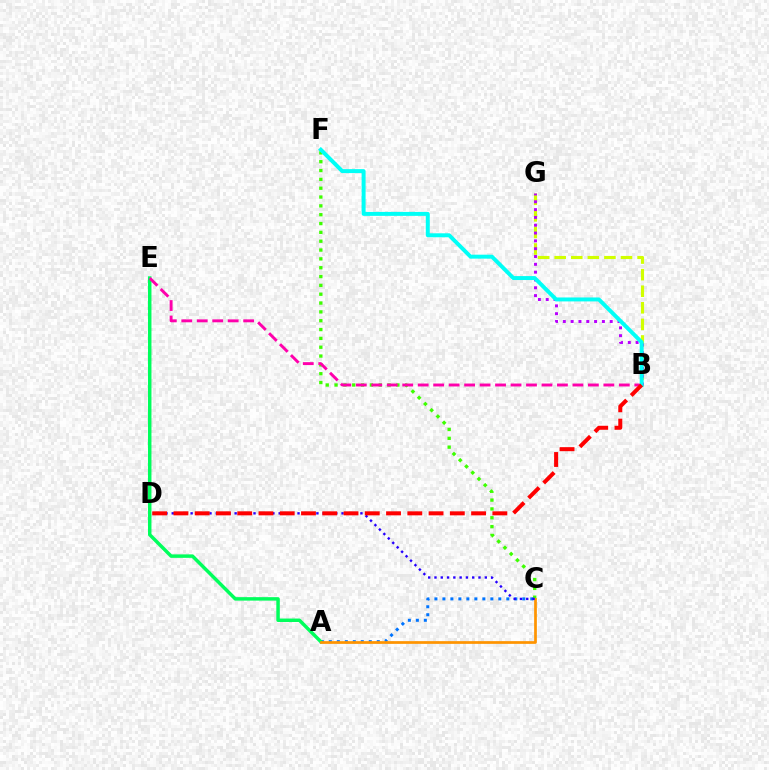{('B', 'G'): [{'color': '#d1ff00', 'line_style': 'dashed', 'thickness': 2.25}, {'color': '#b900ff', 'line_style': 'dotted', 'thickness': 2.12}], ('C', 'F'): [{'color': '#3dff00', 'line_style': 'dotted', 'thickness': 2.4}], ('A', 'C'): [{'color': '#0074ff', 'line_style': 'dotted', 'thickness': 2.17}, {'color': '#ff9400', 'line_style': 'solid', 'thickness': 1.96}], ('A', 'E'): [{'color': '#00ff5c', 'line_style': 'solid', 'thickness': 2.5}], ('C', 'D'): [{'color': '#2500ff', 'line_style': 'dotted', 'thickness': 1.71}], ('B', 'E'): [{'color': '#ff00ac', 'line_style': 'dashed', 'thickness': 2.1}], ('B', 'F'): [{'color': '#00fff6', 'line_style': 'solid', 'thickness': 2.84}], ('B', 'D'): [{'color': '#ff0000', 'line_style': 'dashed', 'thickness': 2.89}]}